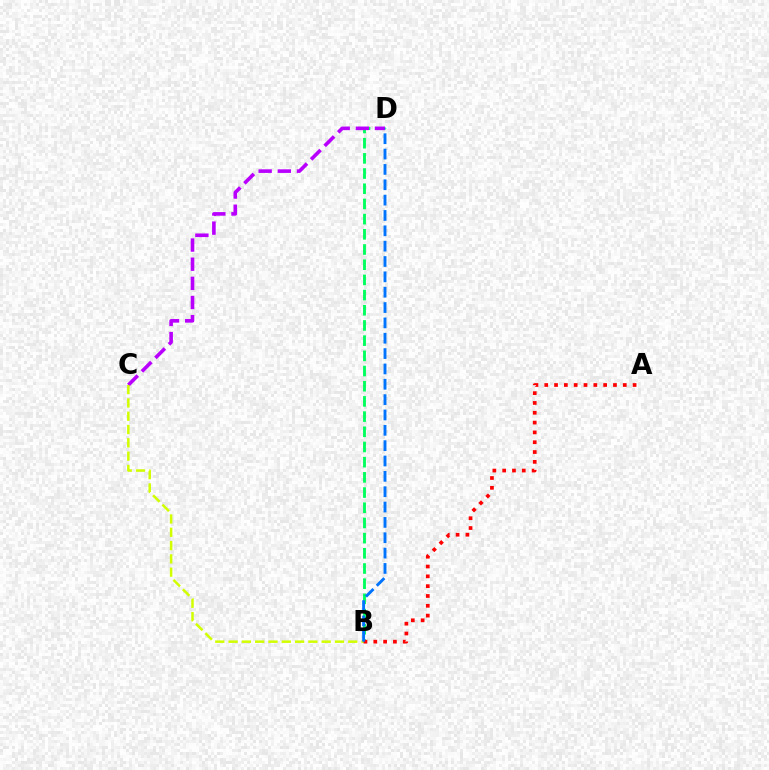{('B', 'D'): [{'color': '#00ff5c', 'line_style': 'dashed', 'thickness': 2.06}, {'color': '#0074ff', 'line_style': 'dashed', 'thickness': 2.08}], ('C', 'D'): [{'color': '#b900ff', 'line_style': 'dashed', 'thickness': 2.6}], ('B', 'C'): [{'color': '#d1ff00', 'line_style': 'dashed', 'thickness': 1.81}], ('A', 'B'): [{'color': '#ff0000', 'line_style': 'dotted', 'thickness': 2.67}]}